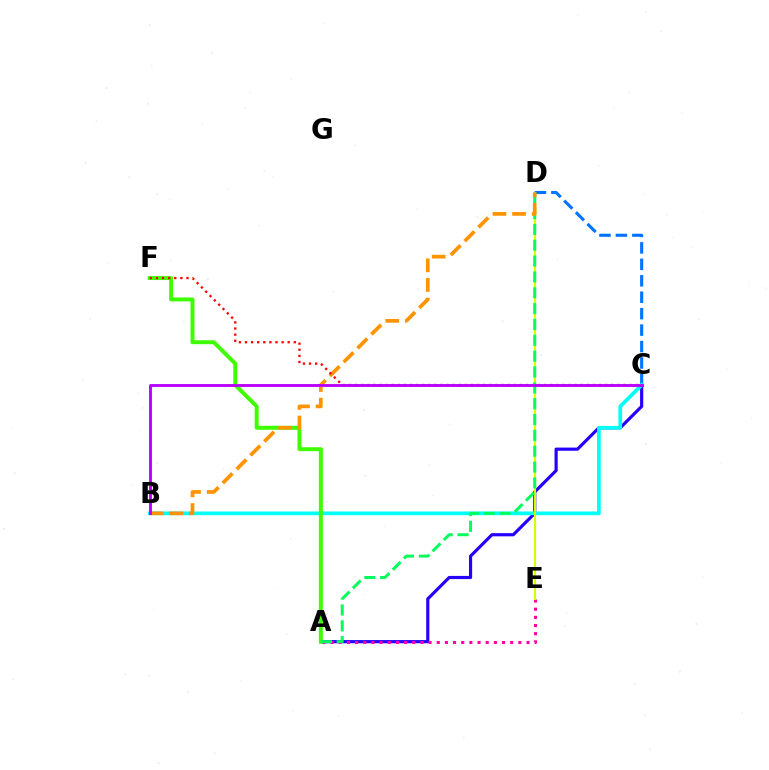{('A', 'C'): [{'color': '#2500ff', 'line_style': 'solid', 'thickness': 2.28}], ('C', 'D'): [{'color': '#0074ff', 'line_style': 'dashed', 'thickness': 2.23}], ('A', 'E'): [{'color': '#ff00ac', 'line_style': 'dotted', 'thickness': 2.22}], ('B', 'C'): [{'color': '#00fff6', 'line_style': 'solid', 'thickness': 2.67}, {'color': '#b900ff', 'line_style': 'solid', 'thickness': 2.06}], ('D', 'E'): [{'color': '#d1ff00', 'line_style': 'solid', 'thickness': 1.58}], ('A', 'F'): [{'color': '#3dff00', 'line_style': 'solid', 'thickness': 2.84}], ('A', 'D'): [{'color': '#00ff5c', 'line_style': 'dashed', 'thickness': 2.15}], ('B', 'D'): [{'color': '#ff9400', 'line_style': 'dashed', 'thickness': 2.66}], ('C', 'F'): [{'color': '#ff0000', 'line_style': 'dotted', 'thickness': 1.66}]}